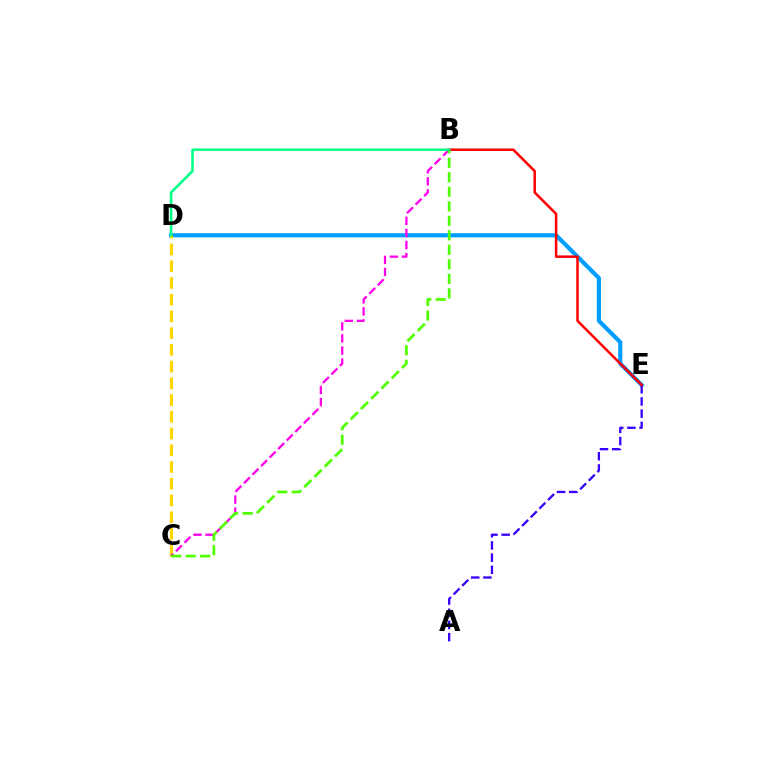{('D', 'E'): [{'color': '#009eff', 'line_style': 'solid', 'thickness': 2.99}], ('C', 'D'): [{'color': '#ffd500', 'line_style': 'dashed', 'thickness': 2.27}], ('A', 'E'): [{'color': '#3700ff', 'line_style': 'dashed', 'thickness': 1.66}], ('B', 'C'): [{'color': '#ff00ed', 'line_style': 'dashed', 'thickness': 1.64}, {'color': '#4fff00', 'line_style': 'dashed', 'thickness': 1.97}], ('B', 'E'): [{'color': '#ff0000', 'line_style': 'solid', 'thickness': 1.81}], ('B', 'D'): [{'color': '#00ff86', 'line_style': 'solid', 'thickness': 1.85}]}